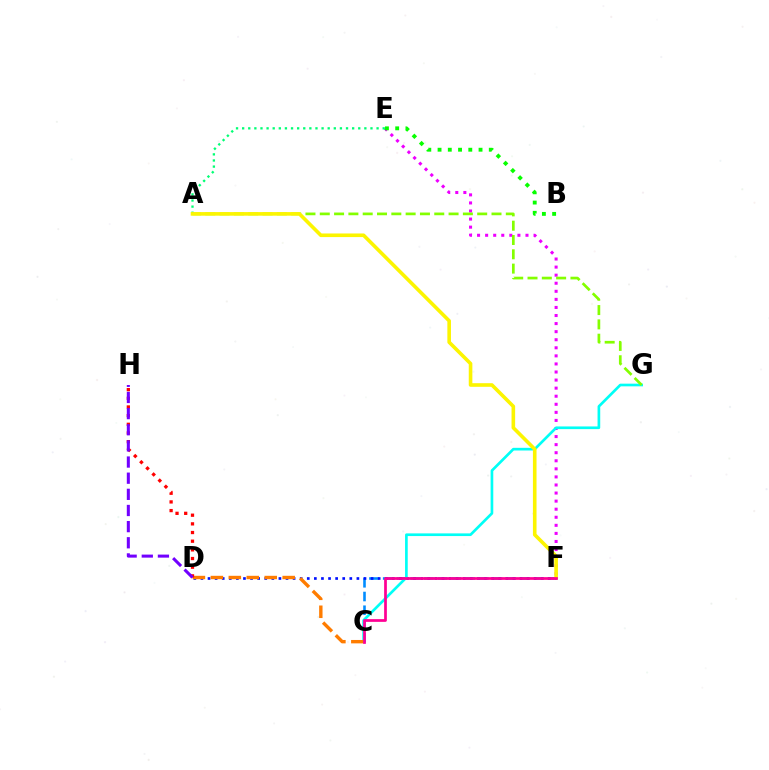{('E', 'F'): [{'color': '#ee00ff', 'line_style': 'dotted', 'thickness': 2.19}], ('C', 'F'): [{'color': '#008cff', 'line_style': 'dashed', 'thickness': 1.87}, {'color': '#ff0094', 'line_style': 'solid', 'thickness': 1.96}], ('D', 'F'): [{'color': '#0010ff', 'line_style': 'dotted', 'thickness': 1.93}], ('A', 'E'): [{'color': '#00ff74', 'line_style': 'dotted', 'thickness': 1.66}], ('C', 'G'): [{'color': '#00fff6', 'line_style': 'solid', 'thickness': 1.92}], ('A', 'G'): [{'color': '#84ff00', 'line_style': 'dashed', 'thickness': 1.94}], ('A', 'F'): [{'color': '#fcf500', 'line_style': 'solid', 'thickness': 2.6}], ('C', 'D'): [{'color': '#ff7c00', 'line_style': 'dashed', 'thickness': 2.44}], ('D', 'H'): [{'color': '#ff0000', 'line_style': 'dotted', 'thickness': 2.35}, {'color': '#7200ff', 'line_style': 'dashed', 'thickness': 2.19}], ('B', 'E'): [{'color': '#08ff00', 'line_style': 'dotted', 'thickness': 2.78}]}